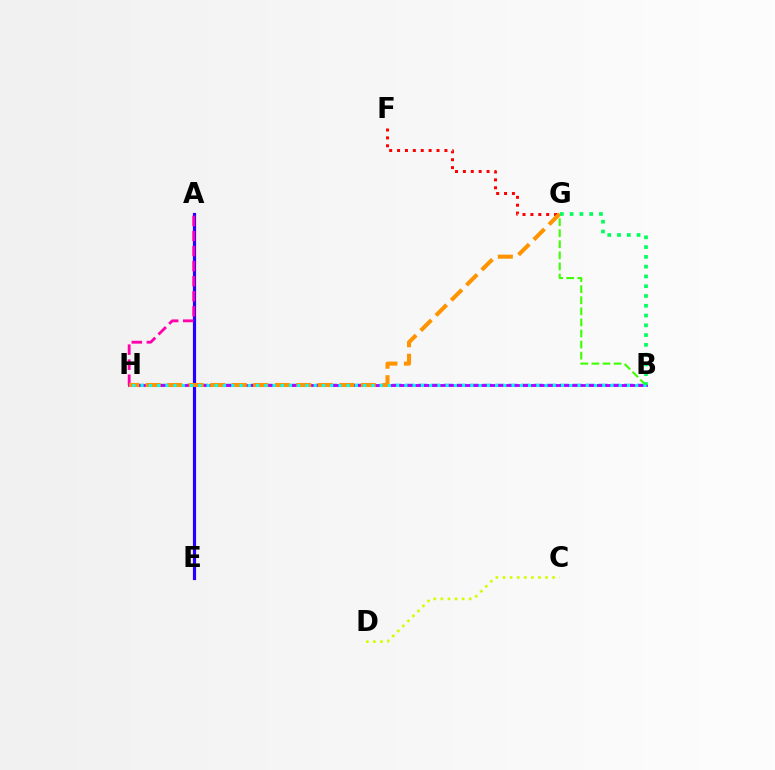{('A', 'E'): [{'color': '#2500ff', 'line_style': 'solid', 'thickness': 2.29}], ('A', 'H'): [{'color': '#ff00ac', 'line_style': 'dashed', 'thickness': 2.05}], ('B', 'H'): [{'color': '#0074ff', 'line_style': 'dashed', 'thickness': 1.75}, {'color': '#b900ff', 'line_style': 'solid', 'thickness': 2.07}, {'color': '#00fff6', 'line_style': 'dotted', 'thickness': 2.24}], ('B', 'G'): [{'color': '#3dff00', 'line_style': 'dashed', 'thickness': 1.5}, {'color': '#00ff5c', 'line_style': 'dotted', 'thickness': 2.66}], ('C', 'D'): [{'color': '#d1ff00', 'line_style': 'dotted', 'thickness': 1.93}], ('F', 'G'): [{'color': '#ff0000', 'line_style': 'dotted', 'thickness': 2.14}], ('G', 'H'): [{'color': '#ff9400', 'line_style': 'dashed', 'thickness': 2.92}]}